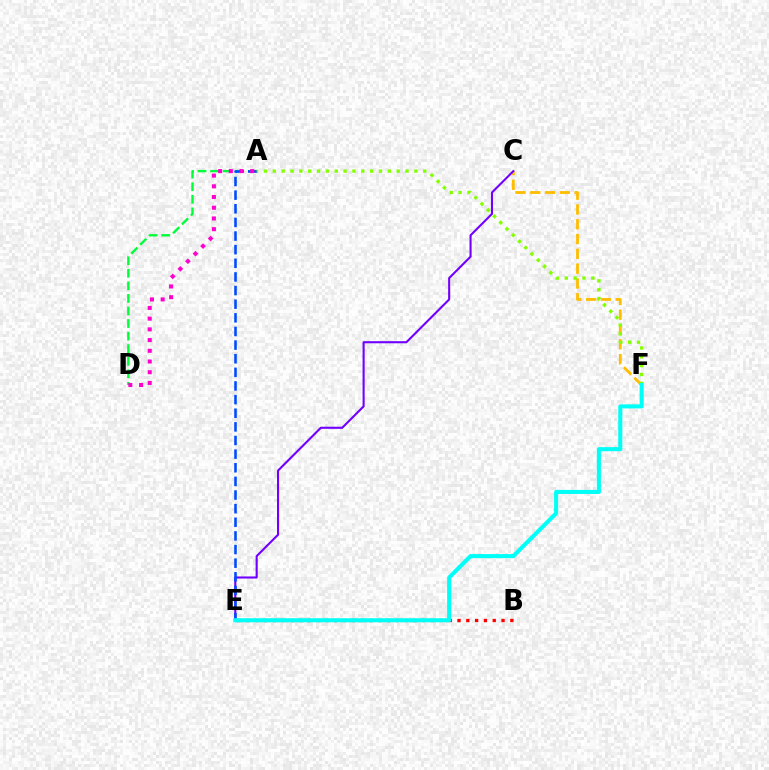{('A', 'D'): [{'color': '#00ff39', 'line_style': 'dashed', 'thickness': 1.71}, {'color': '#ff00cf', 'line_style': 'dotted', 'thickness': 2.91}], ('C', 'F'): [{'color': '#ffbd00', 'line_style': 'dashed', 'thickness': 2.01}], ('B', 'E'): [{'color': '#ff0000', 'line_style': 'dotted', 'thickness': 2.39}], ('C', 'E'): [{'color': '#7200ff', 'line_style': 'solid', 'thickness': 1.51}], ('A', 'E'): [{'color': '#004bff', 'line_style': 'dashed', 'thickness': 1.85}], ('A', 'F'): [{'color': '#84ff00', 'line_style': 'dotted', 'thickness': 2.4}], ('E', 'F'): [{'color': '#00fff6', 'line_style': 'solid', 'thickness': 2.93}]}